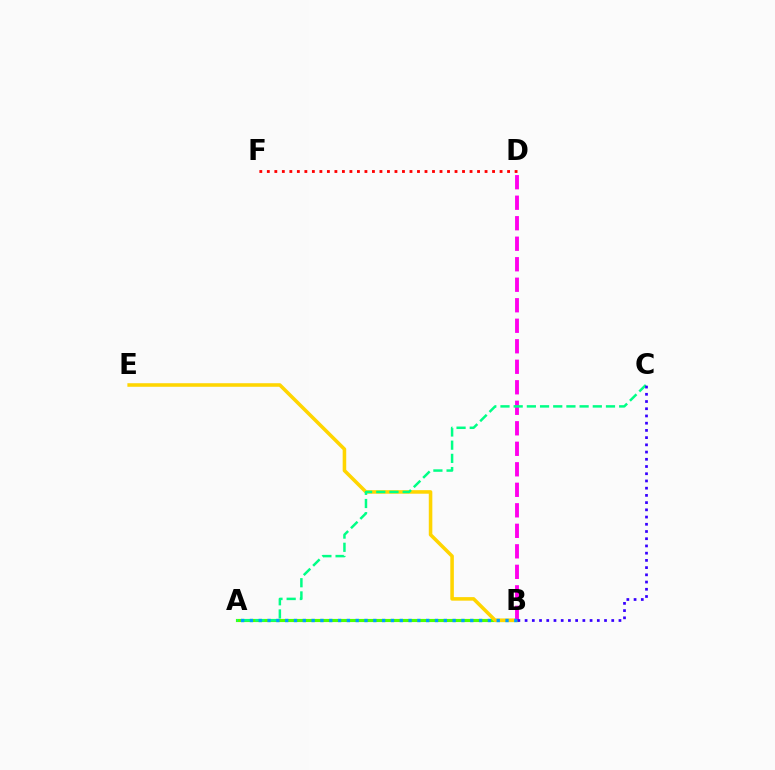{('A', 'B'): [{'color': '#4fff00', 'line_style': 'solid', 'thickness': 2.26}, {'color': '#009eff', 'line_style': 'dotted', 'thickness': 2.39}], ('B', 'E'): [{'color': '#ffd500', 'line_style': 'solid', 'thickness': 2.56}], ('D', 'F'): [{'color': '#ff0000', 'line_style': 'dotted', 'thickness': 2.04}], ('B', 'D'): [{'color': '#ff00ed', 'line_style': 'dashed', 'thickness': 2.79}], ('A', 'C'): [{'color': '#00ff86', 'line_style': 'dashed', 'thickness': 1.79}], ('B', 'C'): [{'color': '#3700ff', 'line_style': 'dotted', 'thickness': 1.96}]}